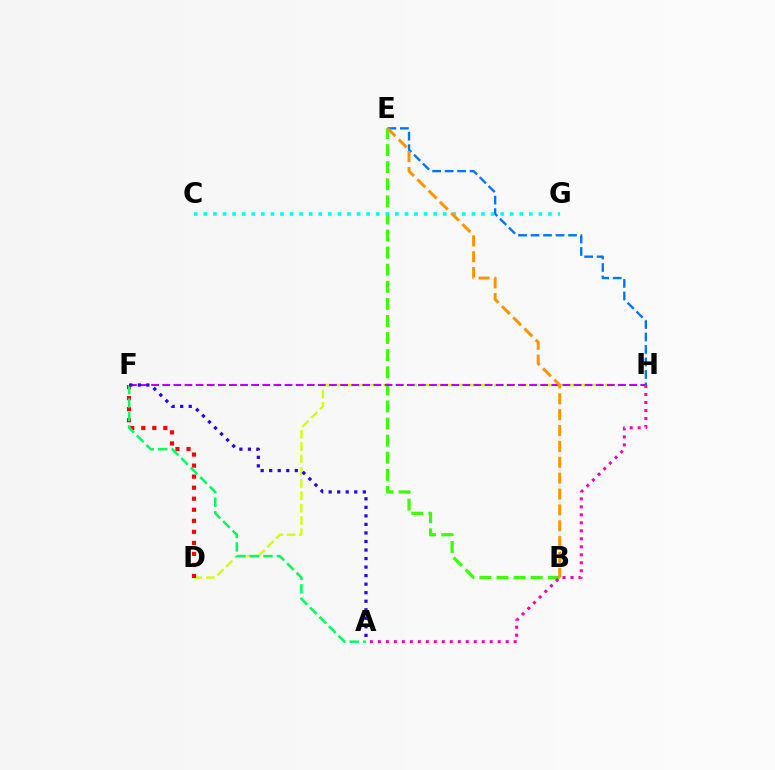{('B', 'E'): [{'color': '#3dff00', 'line_style': 'dashed', 'thickness': 2.32}, {'color': '#ff9400', 'line_style': 'dashed', 'thickness': 2.16}], ('A', 'H'): [{'color': '#ff00ac', 'line_style': 'dotted', 'thickness': 2.17}], ('D', 'H'): [{'color': '#d1ff00', 'line_style': 'dashed', 'thickness': 1.67}], ('C', 'G'): [{'color': '#00fff6', 'line_style': 'dotted', 'thickness': 2.6}], ('E', 'H'): [{'color': '#0074ff', 'line_style': 'dashed', 'thickness': 1.7}], ('F', 'H'): [{'color': '#b900ff', 'line_style': 'dashed', 'thickness': 1.51}], ('D', 'F'): [{'color': '#ff0000', 'line_style': 'dotted', 'thickness': 3.0}], ('A', 'F'): [{'color': '#00ff5c', 'line_style': 'dashed', 'thickness': 1.82}, {'color': '#2500ff', 'line_style': 'dotted', 'thickness': 2.32}]}